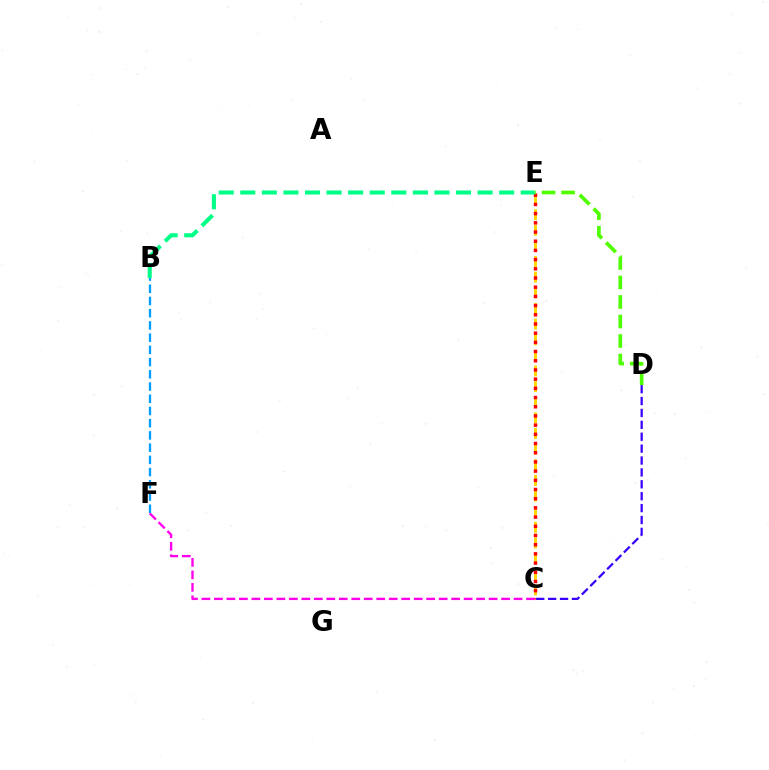{('C', 'E'): [{'color': '#ffd500', 'line_style': 'dashed', 'thickness': 2.12}, {'color': '#ff0000', 'line_style': 'dotted', 'thickness': 2.5}], ('C', 'D'): [{'color': '#3700ff', 'line_style': 'dashed', 'thickness': 1.62}], ('D', 'E'): [{'color': '#4fff00', 'line_style': 'dashed', 'thickness': 2.65}], ('C', 'F'): [{'color': '#ff00ed', 'line_style': 'dashed', 'thickness': 1.7}], ('B', 'E'): [{'color': '#00ff86', 'line_style': 'dashed', 'thickness': 2.93}], ('B', 'F'): [{'color': '#009eff', 'line_style': 'dashed', 'thickness': 1.66}]}